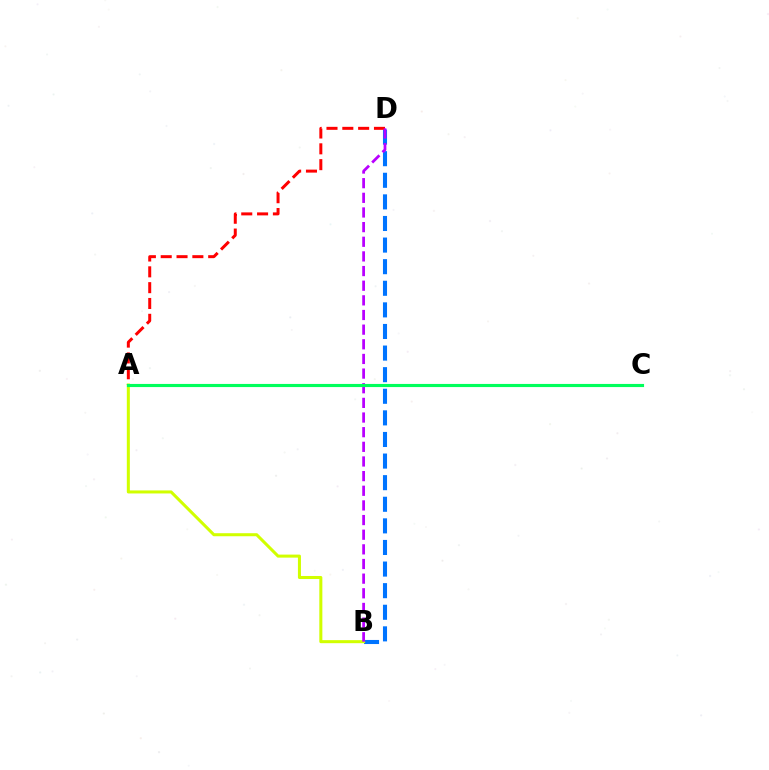{('B', 'D'): [{'color': '#0074ff', 'line_style': 'dashed', 'thickness': 2.93}, {'color': '#b900ff', 'line_style': 'dashed', 'thickness': 1.99}], ('A', 'B'): [{'color': '#d1ff00', 'line_style': 'solid', 'thickness': 2.19}], ('A', 'D'): [{'color': '#ff0000', 'line_style': 'dashed', 'thickness': 2.15}], ('A', 'C'): [{'color': '#00ff5c', 'line_style': 'solid', 'thickness': 2.26}]}